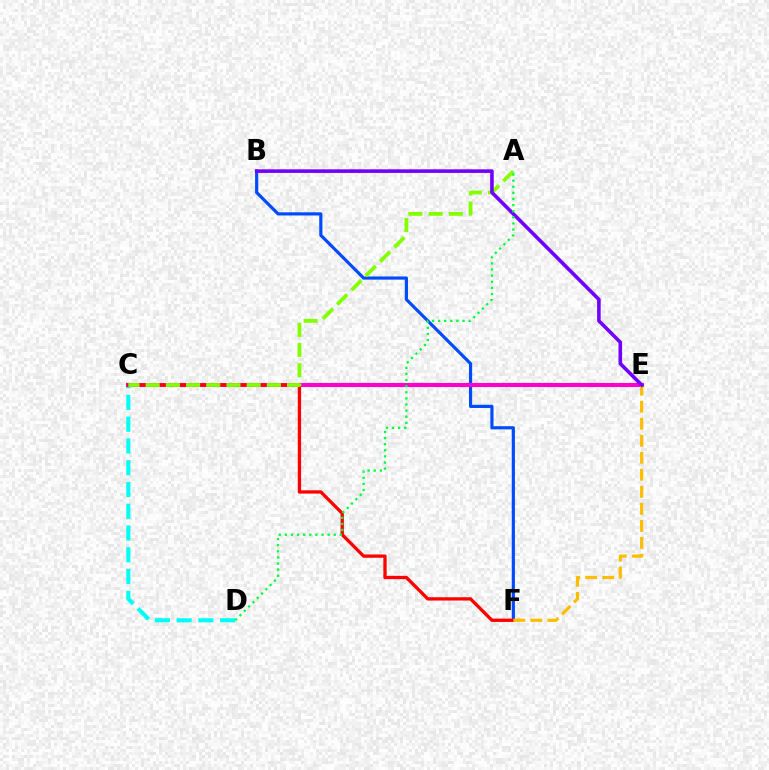{('B', 'F'): [{'color': '#004bff', 'line_style': 'solid', 'thickness': 2.28}], ('C', 'D'): [{'color': '#00fff6', 'line_style': 'dashed', 'thickness': 2.96}], ('C', 'E'): [{'color': '#ff00cf', 'line_style': 'solid', 'thickness': 2.95}], ('C', 'F'): [{'color': '#ff0000', 'line_style': 'solid', 'thickness': 2.38}], ('A', 'C'): [{'color': '#84ff00', 'line_style': 'dashed', 'thickness': 2.74}], ('E', 'F'): [{'color': '#ffbd00', 'line_style': 'dashed', 'thickness': 2.31}], ('B', 'E'): [{'color': '#7200ff', 'line_style': 'solid', 'thickness': 2.6}], ('A', 'D'): [{'color': '#00ff39', 'line_style': 'dotted', 'thickness': 1.66}]}